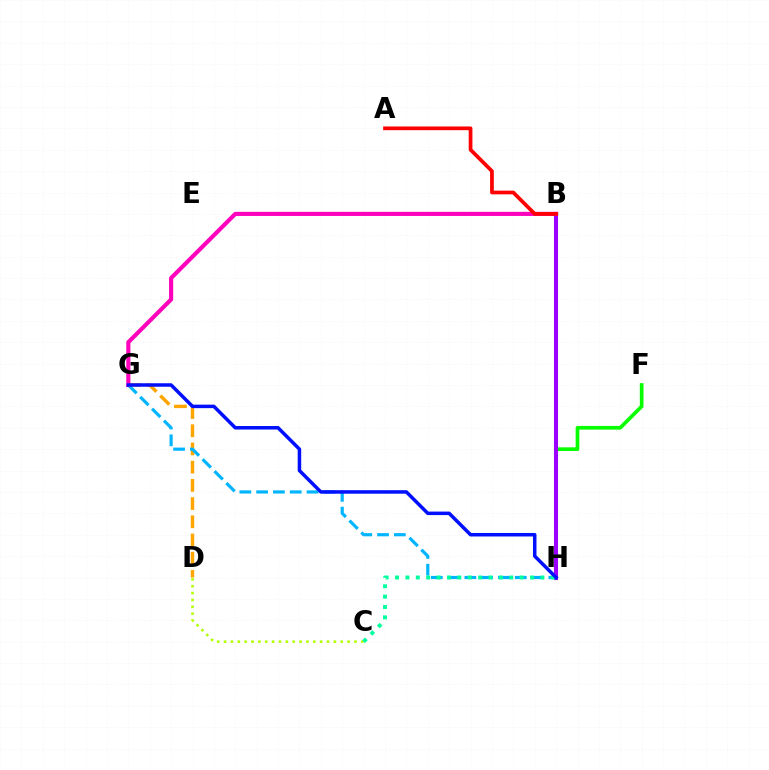{('F', 'H'): [{'color': '#08ff00', 'line_style': 'solid', 'thickness': 2.66}], ('C', 'D'): [{'color': '#b3ff00', 'line_style': 'dotted', 'thickness': 1.86}], ('D', 'G'): [{'color': '#ffa500', 'line_style': 'dashed', 'thickness': 2.47}], ('B', 'H'): [{'color': '#9b00ff', 'line_style': 'solid', 'thickness': 2.94}], ('G', 'H'): [{'color': '#00b5ff', 'line_style': 'dashed', 'thickness': 2.28}, {'color': '#0010ff', 'line_style': 'solid', 'thickness': 2.52}], ('C', 'H'): [{'color': '#00ff9d', 'line_style': 'dotted', 'thickness': 2.82}], ('B', 'G'): [{'color': '#ff00bd', 'line_style': 'solid', 'thickness': 2.97}], ('A', 'B'): [{'color': '#ff0000', 'line_style': 'solid', 'thickness': 2.68}]}